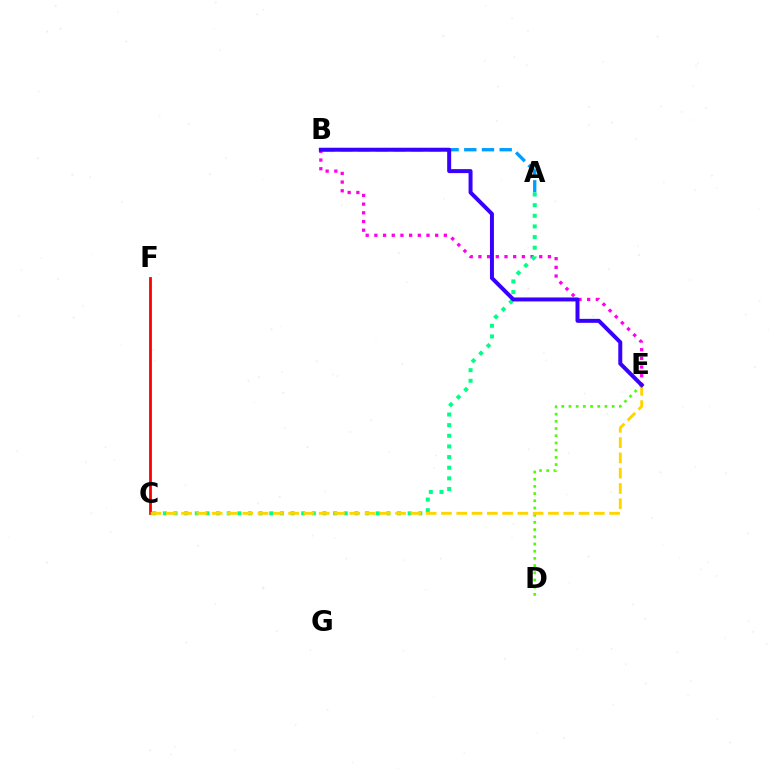{('B', 'E'): [{'color': '#ff00ed', 'line_style': 'dotted', 'thickness': 2.36}, {'color': '#3700ff', 'line_style': 'solid', 'thickness': 2.86}], ('A', 'B'): [{'color': '#009eff', 'line_style': 'dashed', 'thickness': 2.4}], ('C', 'F'): [{'color': '#ff0000', 'line_style': 'solid', 'thickness': 2.01}], ('A', 'C'): [{'color': '#00ff86', 'line_style': 'dotted', 'thickness': 2.89}], ('D', 'E'): [{'color': '#4fff00', 'line_style': 'dotted', 'thickness': 1.96}], ('C', 'E'): [{'color': '#ffd500', 'line_style': 'dashed', 'thickness': 2.08}]}